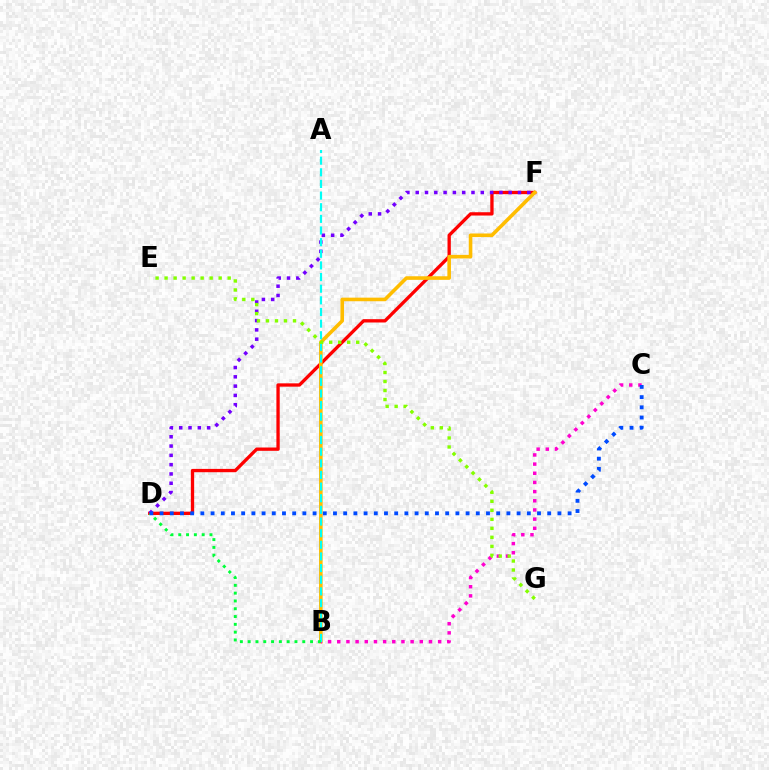{('D', 'F'): [{'color': '#ff0000', 'line_style': 'solid', 'thickness': 2.38}, {'color': '#7200ff', 'line_style': 'dotted', 'thickness': 2.53}], ('B', 'F'): [{'color': '#ffbd00', 'line_style': 'solid', 'thickness': 2.59}], ('B', 'C'): [{'color': '#ff00cf', 'line_style': 'dotted', 'thickness': 2.49}], ('A', 'B'): [{'color': '#00fff6', 'line_style': 'dashed', 'thickness': 1.58}], ('E', 'G'): [{'color': '#84ff00', 'line_style': 'dotted', 'thickness': 2.45}], ('B', 'D'): [{'color': '#00ff39', 'line_style': 'dotted', 'thickness': 2.12}], ('C', 'D'): [{'color': '#004bff', 'line_style': 'dotted', 'thickness': 2.77}]}